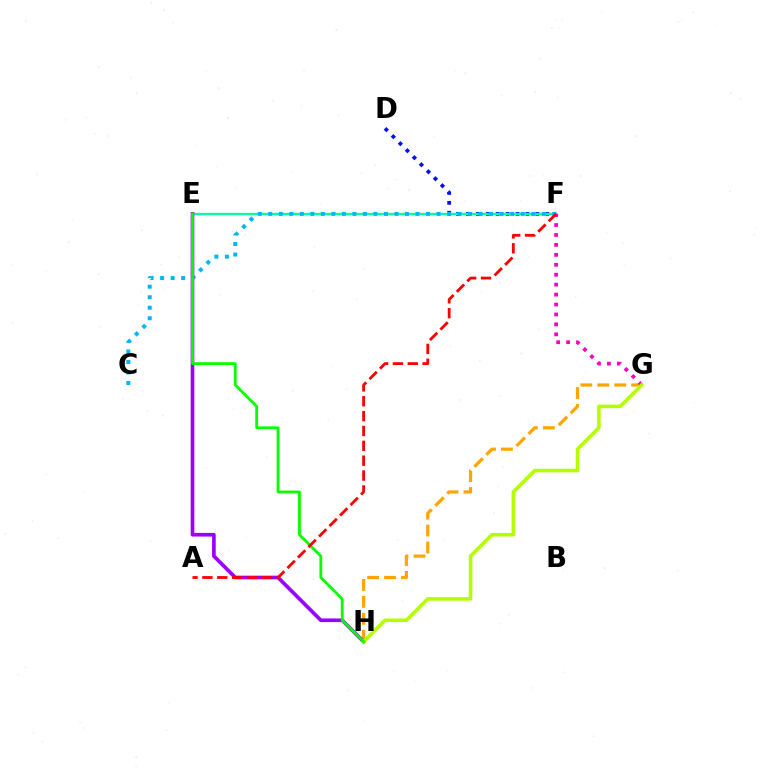{('G', 'H'): [{'color': '#ffa500', 'line_style': 'dashed', 'thickness': 2.3}, {'color': '#b3ff00', 'line_style': 'solid', 'thickness': 2.56}], ('D', 'F'): [{'color': '#0010ff', 'line_style': 'dotted', 'thickness': 2.7}], ('E', 'F'): [{'color': '#00ff9d', 'line_style': 'solid', 'thickness': 1.71}], ('F', 'G'): [{'color': '#ff00bd', 'line_style': 'dotted', 'thickness': 2.7}], ('C', 'F'): [{'color': '#00b5ff', 'line_style': 'dotted', 'thickness': 2.86}], ('E', 'H'): [{'color': '#9b00ff', 'line_style': 'solid', 'thickness': 2.63}, {'color': '#08ff00', 'line_style': 'solid', 'thickness': 2.02}], ('A', 'F'): [{'color': '#ff0000', 'line_style': 'dashed', 'thickness': 2.02}]}